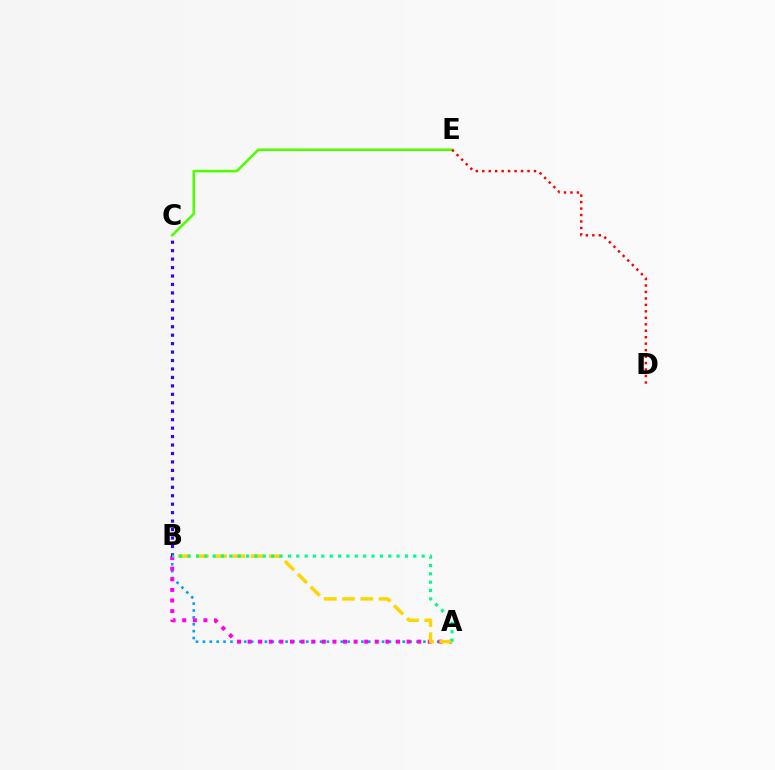{('A', 'B'): [{'color': '#009eff', 'line_style': 'dotted', 'thickness': 1.87}, {'color': '#ff00ed', 'line_style': 'dotted', 'thickness': 2.88}, {'color': '#ffd500', 'line_style': 'dashed', 'thickness': 2.47}, {'color': '#00ff86', 'line_style': 'dotted', 'thickness': 2.27}], ('B', 'C'): [{'color': '#3700ff', 'line_style': 'dotted', 'thickness': 2.3}], ('C', 'E'): [{'color': '#4fff00', 'line_style': 'solid', 'thickness': 1.84}], ('D', 'E'): [{'color': '#ff0000', 'line_style': 'dotted', 'thickness': 1.76}]}